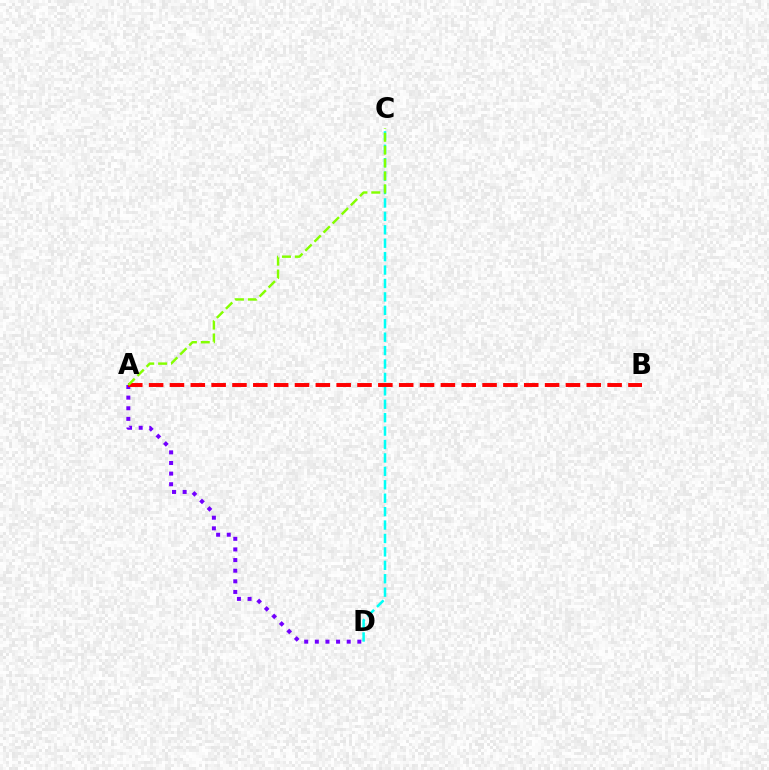{('C', 'D'): [{'color': '#00fff6', 'line_style': 'dashed', 'thickness': 1.82}], ('A', 'D'): [{'color': '#7200ff', 'line_style': 'dotted', 'thickness': 2.89}], ('A', 'B'): [{'color': '#ff0000', 'line_style': 'dashed', 'thickness': 2.83}], ('A', 'C'): [{'color': '#84ff00', 'line_style': 'dashed', 'thickness': 1.75}]}